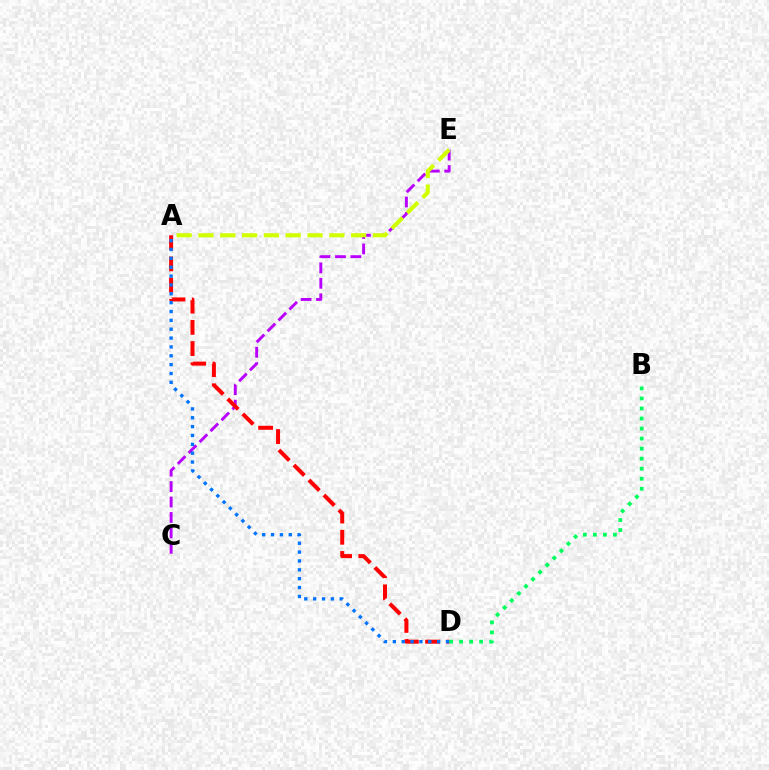{('C', 'E'): [{'color': '#b900ff', 'line_style': 'dashed', 'thickness': 2.1}], ('B', 'D'): [{'color': '#00ff5c', 'line_style': 'dotted', 'thickness': 2.73}], ('A', 'E'): [{'color': '#d1ff00', 'line_style': 'dashed', 'thickness': 2.96}], ('A', 'D'): [{'color': '#ff0000', 'line_style': 'dashed', 'thickness': 2.88}, {'color': '#0074ff', 'line_style': 'dotted', 'thickness': 2.41}]}